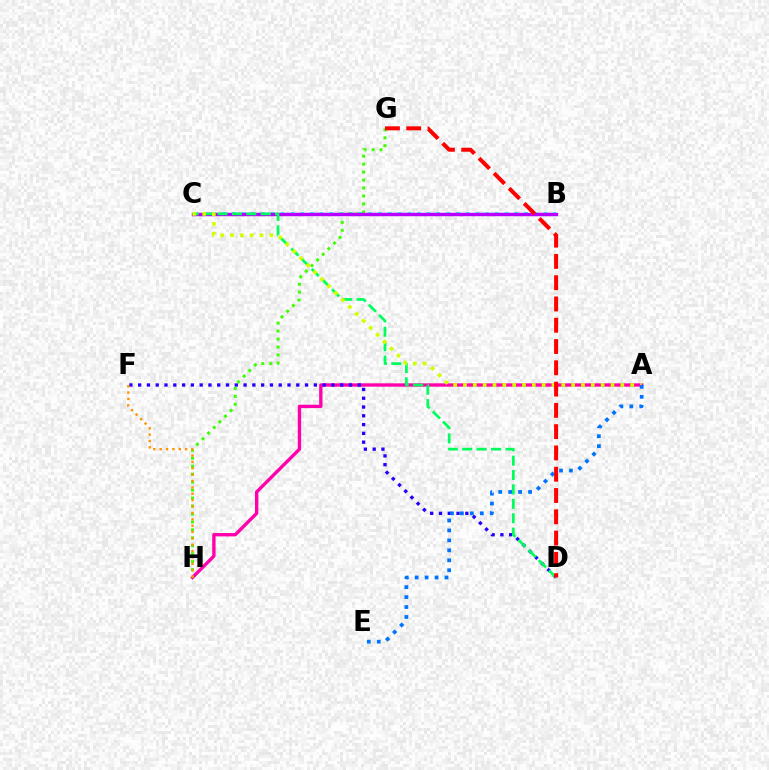{('A', 'H'): [{'color': '#ff00ac', 'line_style': 'solid', 'thickness': 2.41}], ('D', 'F'): [{'color': '#2500ff', 'line_style': 'dotted', 'thickness': 2.39}], ('B', 'C'): [{'color': '#00fff6', 'line_style': 'dotted', 'thickness': 2.65}, {'color': '#b900ff', 'line_style': 'solid', 'thickness': 2.48}], ('G', 'H'): [{'color': '#3dff00', 'line_style': 'dotted', 'thickness': 2.16}], ('F', 'H'): [{'color': '#ff9400', 'line_style': 'dotted', 'thickness': 1.73}], ('C', 'D'): [{'color': '#00ff5c', 'line_style': 'dashed', 'thickness': 1.96}], ('A', 'C'): [{'color': '#d1ff00', 'line_style': 'dotted', 'thickness': 2.67}], ('A', 'E'): [{'color': '#0074ff', 'line_style': 'dotted', 'thickness': 2.7}], ('D', 'G'): [{'color': '#ff0000', 'line_style': 'dashed', 'thickness': 2.89}]}